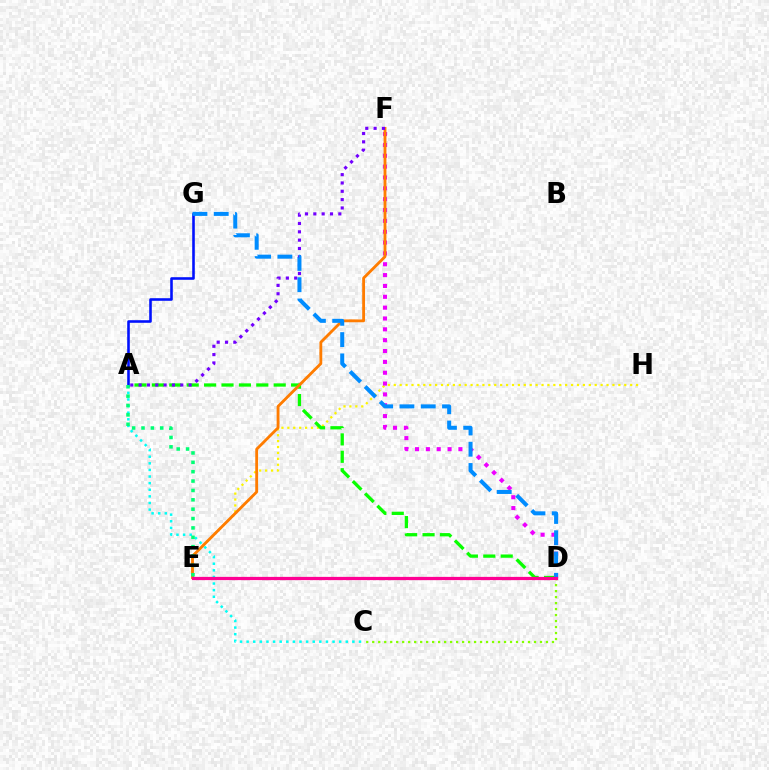{('C', 'D'): [{'color': '#84ff00', 'line_style': 'dotted', 'thickness': 1.63}], ('A', 'C'): [{'color': '#00fff6', 'line_style': 'dotted', 'thickness': 1.8}], ('E', 'H'): [{'color': '#fcf500', 'line_style': 'dotted', 'thickness': 1.61}], ('A', 'D'): [{'color': '#08ff00', 'line_style': 'dashed', 'thickness': 2.36}], ('D', 'F'): [{'color': '#ee00ff', 'line_style': 'dotted', 'thickness': 2.95}], ('A', 'G'): [{'color': '#0010ff', 'line_style': 'solid', 'thickness': 1.86}], ('E', 'F'): [{'color': '#ff7c00', 'line_style': 'solid', 'thickness': 2.04}], ('A', 'F'): [{'color': '#7200ff', 'line_style': 'dotted', 'thickness': 2.26}], ('A', 'E'): [{'color': '#00ff74', 'line_style': 'dotted', 'thickness': 2.55}], ('D', 'G'): [{'color': '#008cff', 'line_style': 'dashed', 'thickness': 2.89}], ('D', 'E'): [{'color': '#ff0000', 'line_style': 'dotted', 'thickness': 2.19}, {'color': '#ff0094', 'line_style': 'solid', 'thickness': 2.32}]}